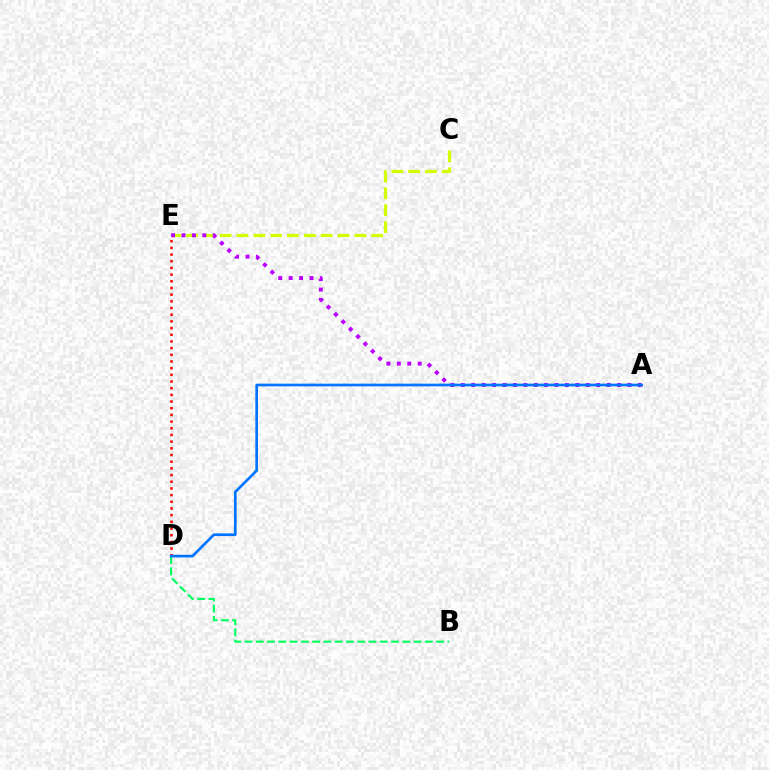{('B', 'D'): [{'color': '#00ff5c', 'line_style': 'dashed', 'thickness': 1.53}], ('D', 'E'): [{'color': '#ff0000', 'line_style': 'dotted', 'thickness': 1.82}], ('C', 'E'): [{'color': '#d1ff00', 'line_style': 'dashed', 'thickness': 2.29}], ('A', 'E'): [{'color': '#b900ff', 'line_style': 'dotted', 'thickness': 2.83}], ('A', 'D'): [{'color': '#0074ff', 'line_style': 'solid', 'thickness': 1.93}]}